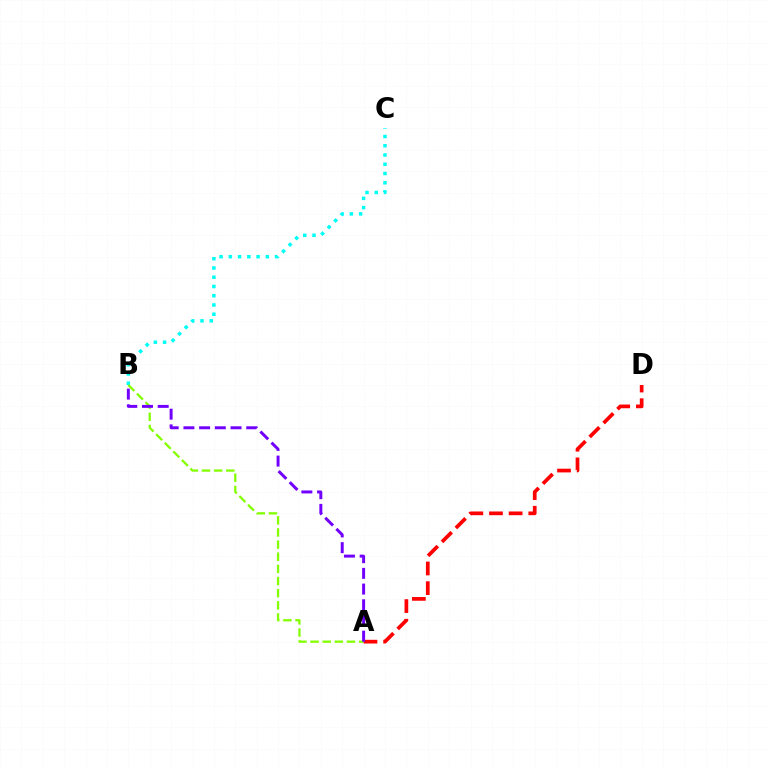{('B', 'C'): [{'color': '#00fff6', 'line_style': 'dotted', 'thickness': 2.51}], ('A', 'B'): [{'color': '#84ff00', 'line_style': 'dashed', 'thickness': 1.65}, {'color': '#7200ff', 'line_style': 'dashed', 'thickness': 2.13}], ('A', 'D'): [{'color': '#ff0000', 'line_style': 'dashed', 'thickness': 2.67}]}